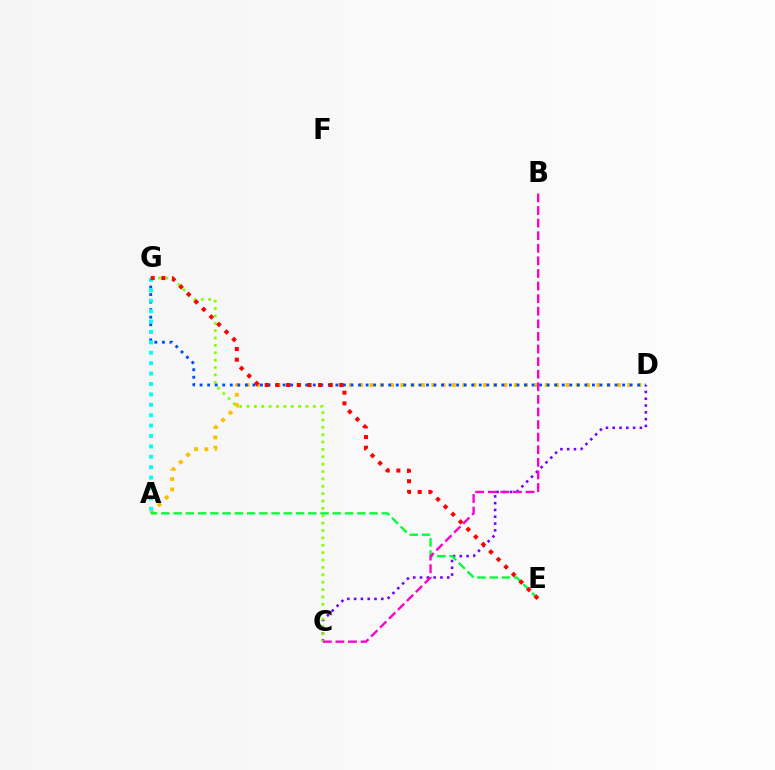{('C', 'D'): [{'color': '#7200ff', 'line_style': 'dotted', 'thickness': 1.85}], ('C', 'G'): [{'color': '#84ff00', 'line_style': 'dotted', 'thickness': 2.0}], ('A', 'D'): [{'color': '#ffbd00', 'line_style': 'dotted', 'thickness': 2.8}], ('D', 'G'): [{'color': '#004bff', 'line_style': 'dotted', 'thickness': 2.05}], ('A', 'E'): [{'color': '#00ff39', 'line_style': 'dashed', 'thickness': 1.66}], ('A', 'G'): [{'color': '#00fff6', 'line_style': 'dotted', 'thickness': 2.83}], ('E', 'G'): [{'color': '#ff0000', 'line_style': 'dotted', 'thickness': 2.9}], ('B', 'C'): [{'color': '#ff00cf', 'line_style': 'dashed', 'thickness': 1.71}]}